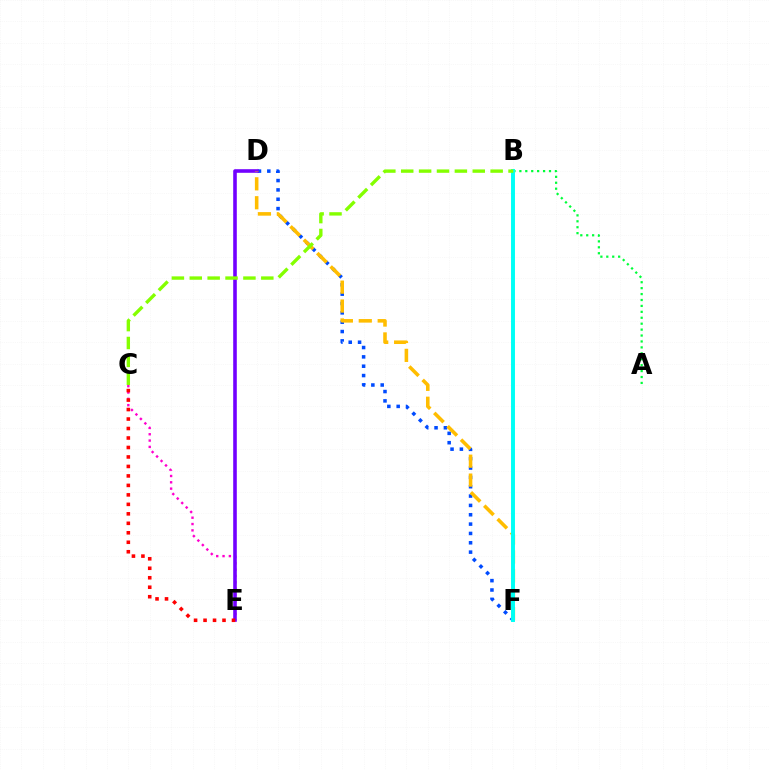{('C', 'E'): [{'color': '#ff00cf', 'line_style': 'dotted', 'thickness': 1.72}, {'color': '#ff0000', 'line_style': 'dotted', 'thickness': 2.58}], ('A', 'B'): [{'color': '#00ff39', 'line_style': 'dotted', 'thickness': 1.61}], ('D', 'F'): [{'color': '#004bff', 'line_style': 'dotted', 'thickness': 2.54}, {'color': '#ffbd00', 'line_style': 'dashed', 'thickness': 2.57}], ('D', 'E'): [{'color': '#7200ff', 'line_style': 'solid', 'thickness': 2.59}], ('B', 'F'): [{'color': '#00fff6', 'line_style': 'solid', 'thickness': 2.83}], ('B', 'C'): [{'color': '#84ff00', 'line_style': 'dashed', 'thickness': 2.43}]}